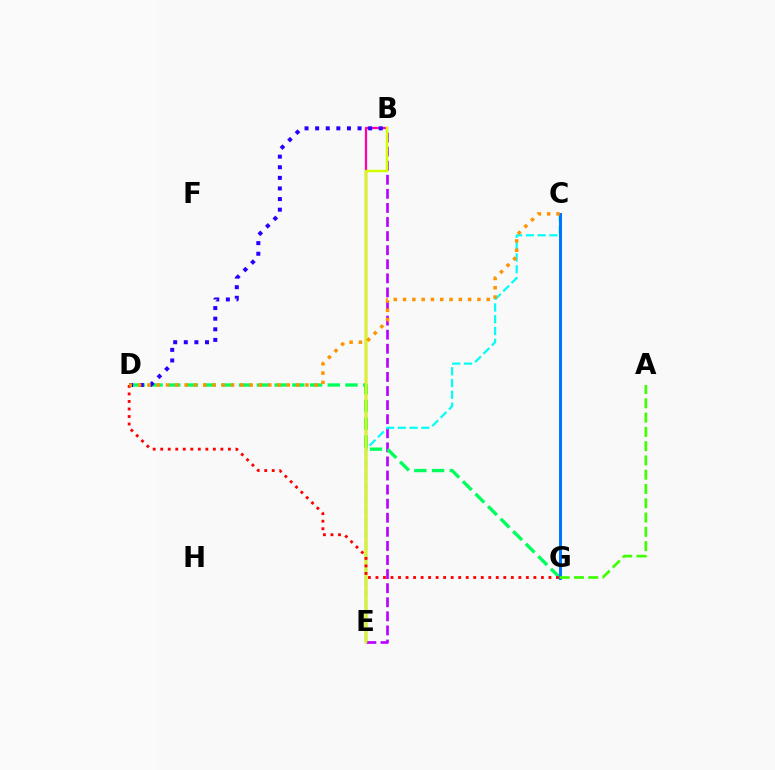{('B', 'E'): [{'color': '#b900ff', 'line_style': 'dashed', 'thickness': 1.91}, {'color': '#ff00ac', 'line_style': 'solid', 'thickness': 1.63}, {'color': '#d1ff00', 'line_style': 'solid', 'thickness': 1.77}], ('C', 'E'): [{'color': '#00fff6', 'line_style': 'dashed', 'thickness': 1.6}], ('D', 'G'): [{'color': '#00ff5c', 'line_style': 'dashed', 'thickness': 2.41}, {'color': '#ff0000', 'line_style': 'dotted', 'thickness': 2.04}], ('C', 'G'): [{'color': '#0074ff', 'line_style': 'solid', 'thickness': 2.14}], ('B', 'D'): [{'color': '#2500ff', 'line_style': 'dotted', 'thickness': 2.88}], ('A', 'G'): [{'color': '#3dff00', 'line_style': 'dashed', 'thickness': 1.94}], ('C', 'D'): [{'color': '#ff9400', 'line_style': 'dotted', 'thickness': 2.53}]}